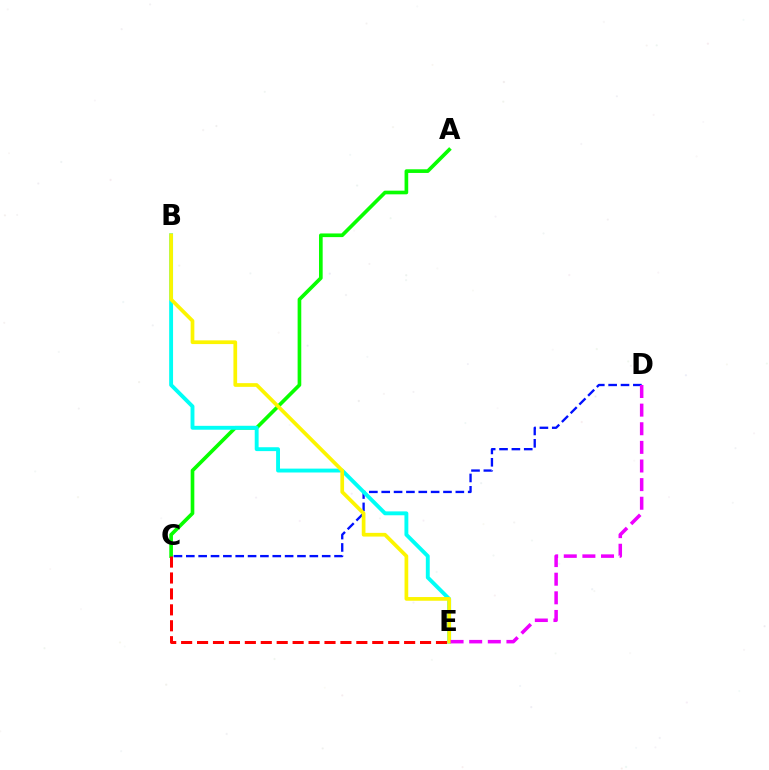{('A', 'C'): [{'color': '#08ff00', 'line_style': 'solid', 'thickness': 2.63}], ('C', 'D'): [{'color': '#0010ff', 'line_style': 'dashed', 'thickness': 1.68}], ('B', 'E'): [{'color': '#00fff6', 'line_style': 'solid', 'thickness': 2.8}, {'color': '#fcf500', 'line_style': 'solid', 'thickness': 2.67}], ('D', 'E'): [{'color': '#ee00ff', 'line_style': 'dashed', 'thickness': 2.53}], ('C', 'E'): [{'color': '#ff0000', 'line_style': 'dashed', 'thickness': 2.16}]}